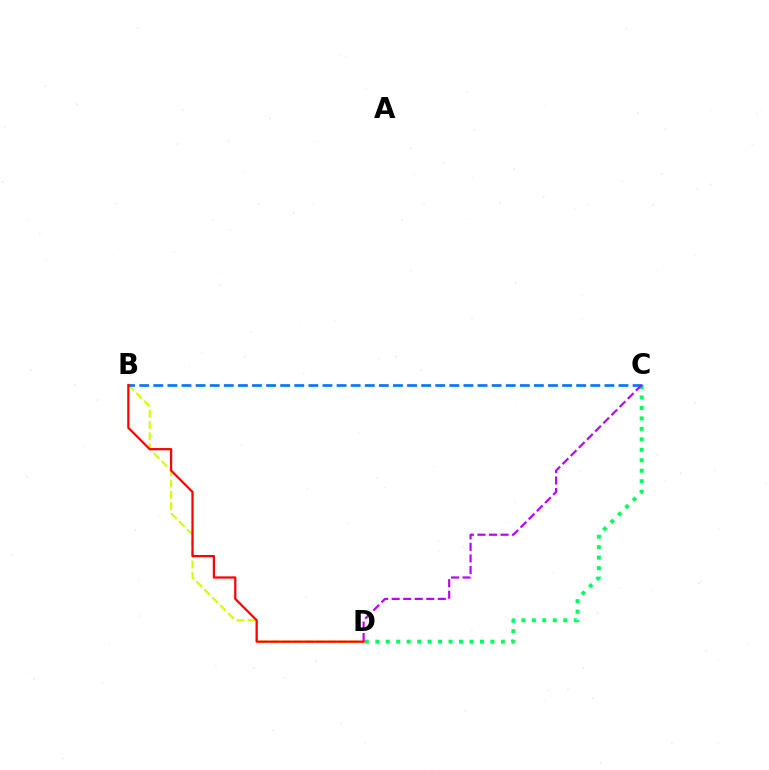{('B', 'D'): [{'color': '#d1ff00', 'line_style': 'dashed', 'thickness': 1.53}, {'color': '#ff0000', 'line_style': 'solid', 'thickness': 1.6}], ('C', 'D'): [{'color': '#00ff5c', 'line_style': 'dotted', 'thickness': 2.84}, {'color': '#b900ff', 'line_style': 'dashed', 'thickness': 1.57}], ('B', 'C'): [{'color': '#0074ff', 'line_style': 'dashed', 'thickness': 1.91}]}